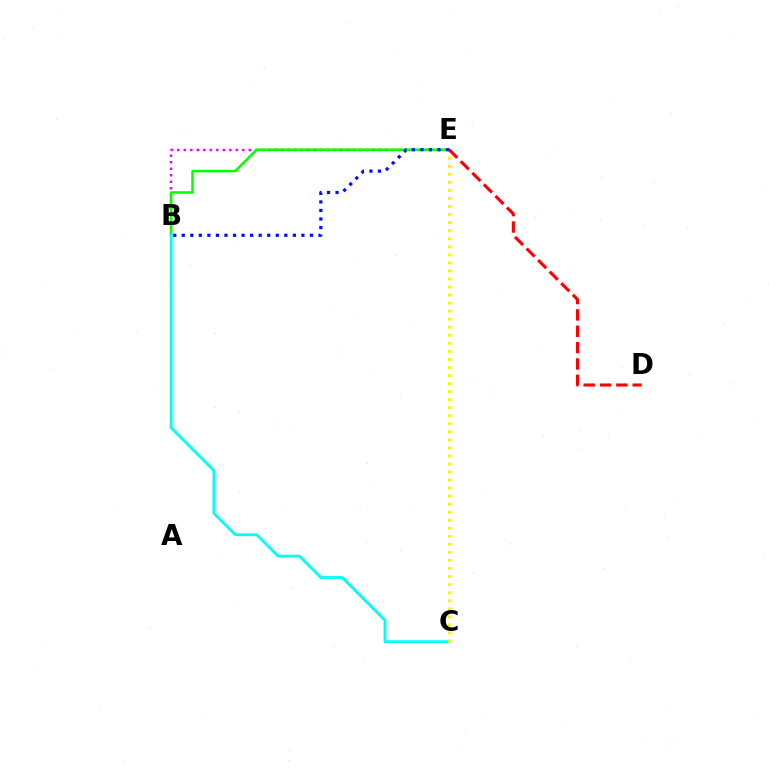{('B', 'E'): [{'color': '#ee00ff', 'line_style': 'dotted', 'thickness': 1.77}, {'color': '#08ff00', 'line_style': 'solid', 'thickness': 1.85}, {'color': '#0010ff', 'line_style': 'dotted', 'thickness': 2.32}], ('B', 'C'): [{'color': '#00fff6', 'line_style': 'solid', 'thickness': 2.03}], ('C', 'E'): [{'color': '#fcf500', 'line_style': 'dotted', 'thickness': 2.19}], ('D', 'E'): [{'color': '#ff0000', 'line_style': 'dashed', 'thickness': 2.22}]}